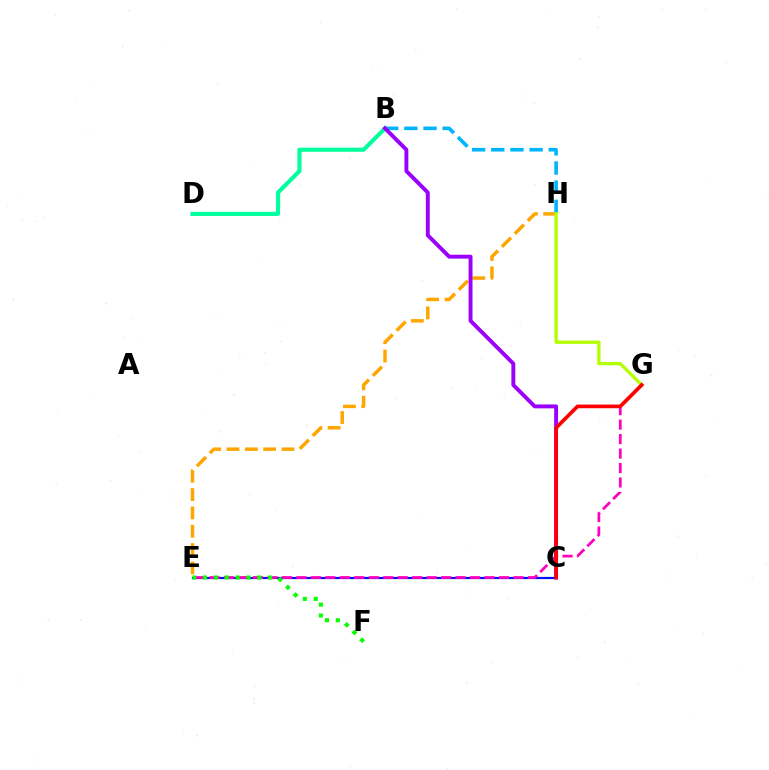{('B', 'H'): [{'color': '#00b5ff', 'line_style': 'dashed', 'thickness': 2.6}], ('E', 'H'): [{'color': '#ffa500', 'line_style': 'dashed', 'thickness': 2.49}], ('B', 'D'): [{'color': '#00ff9d', 'line_style': 'solid', 'thickness': 2.96}], ('B', 'C'): [{'color': '#9b00ff', 'line_style': 'solid', 'thickness': 2.81}], ('C', 'E'): [{'color': '#0010ff', 'line_style': 'solid', 'thickness': 1.59}], ('E', 'G'): [{'color': '#ff00bd', 'line_style': 'dashed', 'thickness': 1.97}], ('G', 'H'): [{'color': '#b3ff00', 'line_style': 'solid', 'thickness': 2.37}], ('C', 'G'): [{'color': '#ff0000', 'line_style': 'solid', 'thickness': 2.65}], ('E', 'F'): [{'color': '#08ff00', 'line_style': 'dotted', 'thickness': 2.95}]}